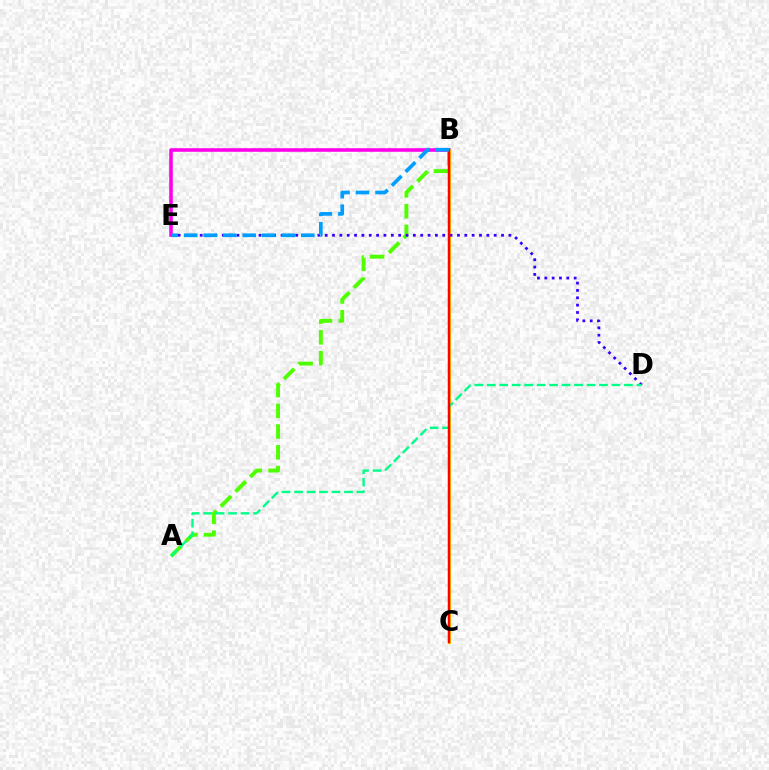{('B', 'E'): [{'color': '#ff00ed', 'line_style': 'solid', 'thickness': 2.58}, {'color': '#009eff', 'line_style': 'dashed', 'thickness': 2.65}], ('A', 'B'): [{'color': '#4fff00', 'line_style': 'dashed', 'thickness': 2.82}], ('B', 'C'): [{'color': '#ffd500', 'line_style': 'solid', 'thickness': 2.27}, {'color': '#ff0000', 'line_style': 'solid', 'thickness': 1.78}], ('D', 'E'): [{'color': '#3700ff', 'line_style': 'dotted', 'thickness': 2.0}], ('A', 'D'): [{'color': '#00ff86', 'line_style': 'dashed', 'thickness': 1.69}]}